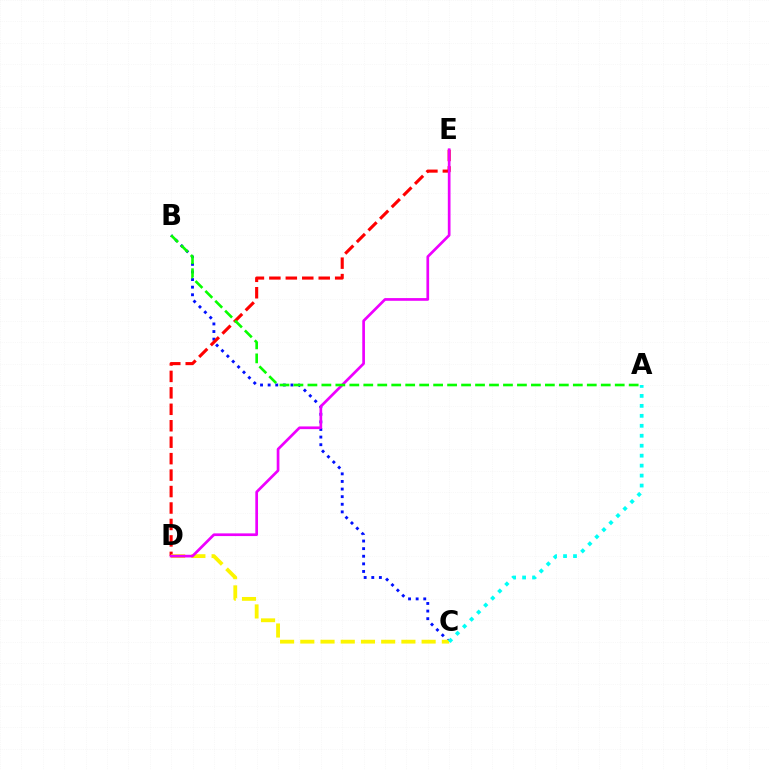{('B', 'C'): [{'color': '#0010ff', 'line_style': 'dotted', 'thickness': 2.07}], ('D', 'E'): [{'color': '#ff0000', 'line_style': 'dashed', 'thickness': 2.23}, {'color': '#ee00ff', 'line_style': 'solid', 'thickness': 1.94}], ('C', 'D'): [{'color': '#fcf500', 'line_style': 'dashed', 'thickness': 2.75}], ('A', 'C'): [{'color': '#00fff6', 'line_style': 'dotted', 'thickness': 2.71}], ('A', 'B'): [{'color': '#08ff00', 'line_style': 'dashed', 'thickness': 1.9}]}